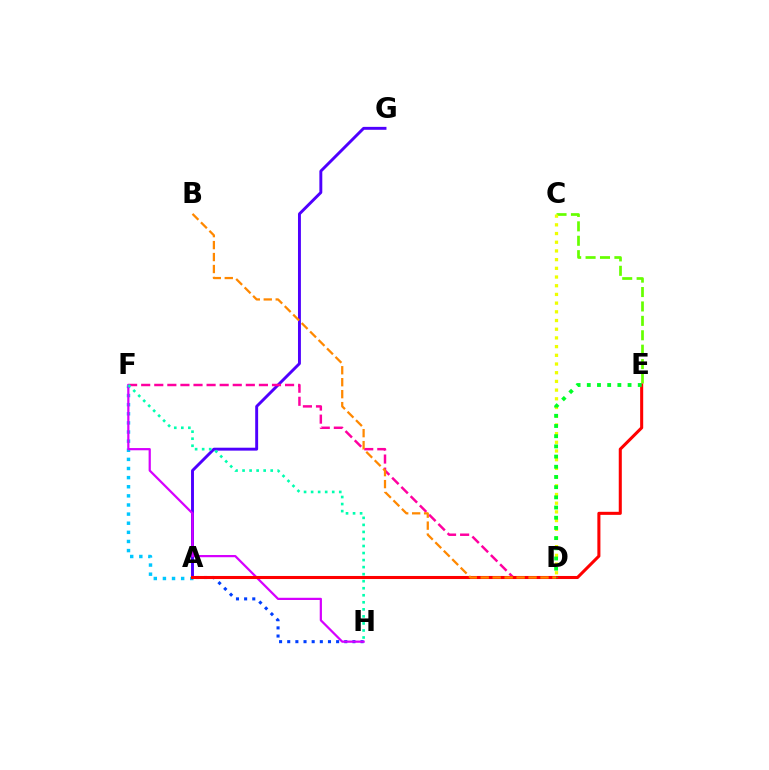{('C', 'E'): [{'color': '#66ff00', 'line_style': 'dashed', 'thickness': 1.96}], ('A', 'H'): [{'color': '#003fff', 'line_style': 'dotted', 'thickness': 2.21}], ('A', 'G'): [{'color': '#4f00ff', 'line_style': 'solid', 'thickness': 2.1}], ('D', 'F'): [{'color': '#ff00a0', 'line_style': 'dashed', 'thickness': 1.78}], ('A', 'F'): [{'color': '#00c7ff', 'line_style': 'dotted', 'thickness': 2.48}], ('F', 'H'): [{'color': '#d600ff', 'line_style': 'solid', 'thickness': 1.6}, {'color': '#00ffaf', 'line_style': 'dotted', 'thickness': 1.91}], ('C', 'D'): [{'color': '#eeff00', 'line_style': 'dotted', 'thickness': 2.36}], ('A', 'E'): [{'color': '#ff0000', 'line_style': 'solid', 'thickness': 2.2}], ('D', 'E'): [{'color': '#00ff27', 'line_style': 'dotted', 'thickness': 2.77}], ('B', 'D'): [{'color': '#ff8800', 'line_style': 'dashed', 'thickness': 1.63}]}